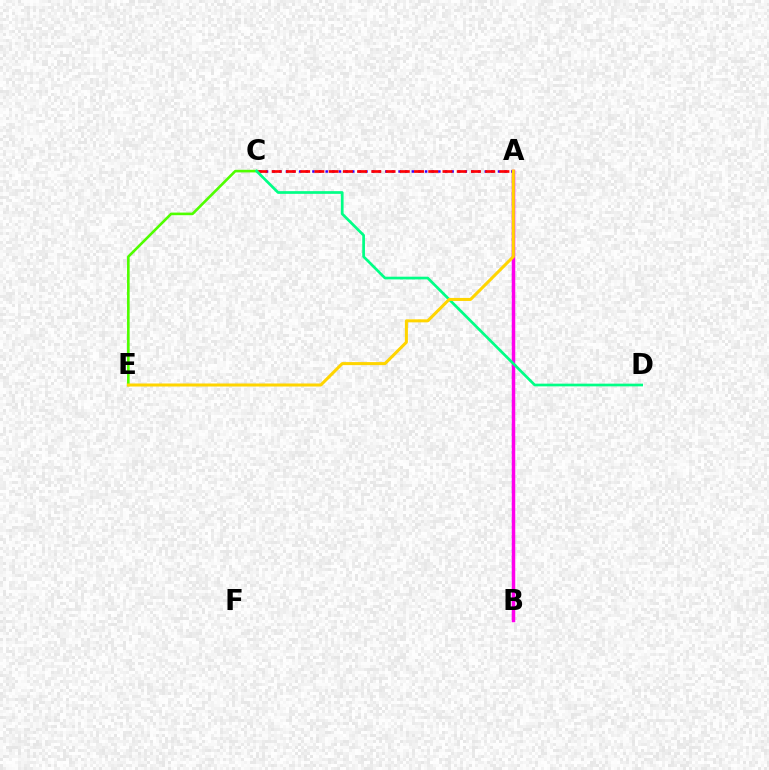{('A', 'C'): [{'color': '#3700ff', 'line_style': 'dotted', 'thickness': 1.8}, {'color': '#ff0000', 'line_style': 'dashed', 'thickness': 1.93}], ('C', 'E'): [{'color': '#4fff00', 'line_style': 'solid', 'thickness': 1.88}], ('A', 'B'): [{'color': '#009eff', 'line_style': 'dotted', 'thickness': 1.56}, {'color': '#ff00ed', 'line_style': 'solid', 'thickness': 2.51}], ('C', 'D'): [{'color': '#00ff86', 'line_style': 'solid', 'thickness': 1.95}], ('A', 'E'): [{'color': '#ffd500', 'line_style': 'solid', 'thickness': 2.18}]}